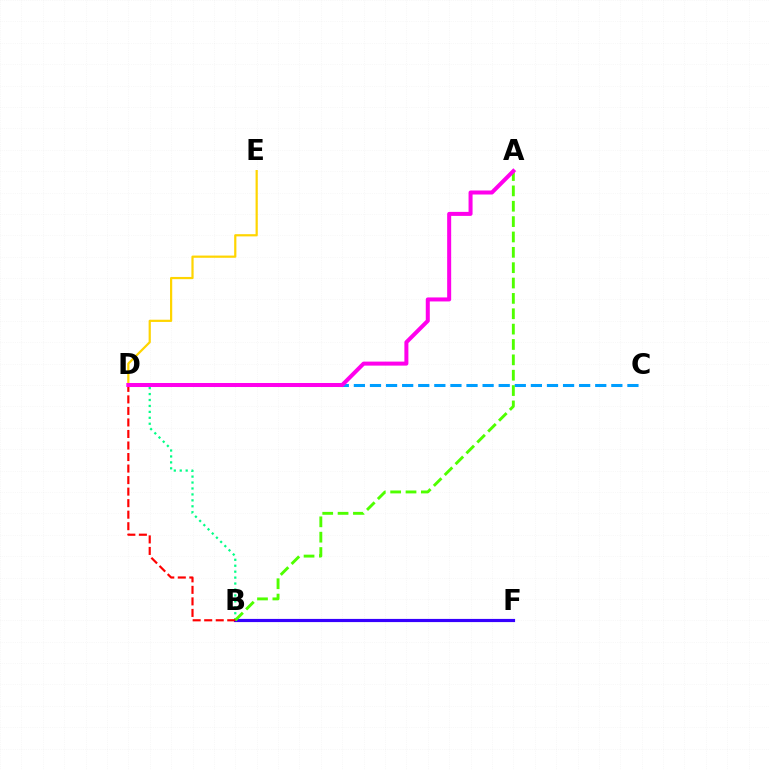{('D', 'E'): [{'color': '#ffd500', 'line_style': 'solid', 'thickness': 1.59}], ('C', 'D'): [{'color': '#009eff', 'line_style': 'dashed', 'thickness': 2.19}], ('B', 'F'): [{'color': '#3700ff', 'line_style': 'solid', 'thickness': 2.28}], ('B', 'D'): [{'color': '#00ff86', 'line_style': 'dotted', 'thickness': 1.61}, {'color': '#ff0000', 'line_style': 'dashed', 'thickness': 1.57}], ('A', 'B'): [{'color': '#4fff00', 'line_style': 'dashed', 'thickness': 2.09}], ('A', 'D'): [{'color': '#ff00ed', 'line_style': 'solid', 'thickness': 2.89}]}